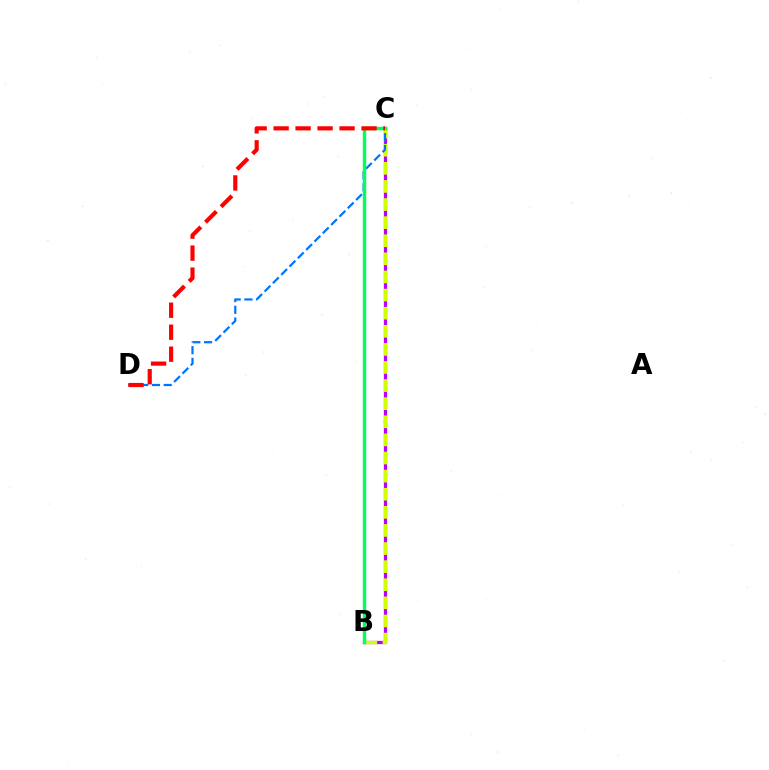{('B', 'C'): [{'color': '#b900ff', 'line_style': 'solid', 'thickness': 2.33}, {'color': '#d1ff00', 'line_style': 'dashed', 'thickness': 2.46}, {'color': '#00ff5c', 'line_style': 'solid', 'thickness': 2.47}], ('C', 'D'): [{'color': '#0074ff', 'line_style': 'dashed', 'thickness': 1.6}, {'color': '#ff0000', 'line_style': 'dashed', 'thickness': 2.99}]}